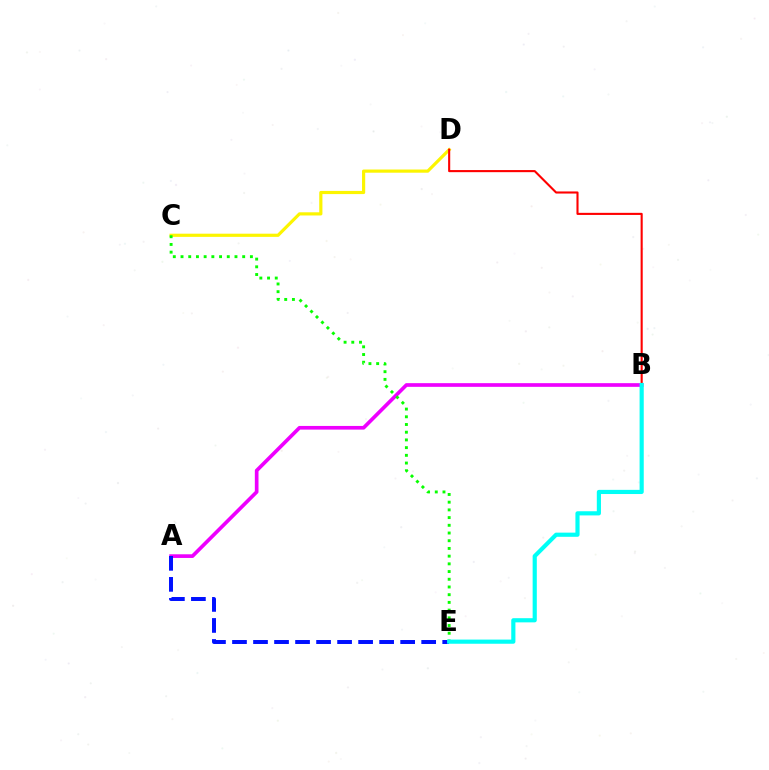{('C', 'D'): [{'color': '#fcf500', 'line_style': 'solid', 'thickness': 2.29}], ('A', 'B'): [{'color': '#ee00ff', 'line_style': 'solid', 'thickness': 2.64}], ('A', 'E'): [{'color': '#0010ff', 'line_style': 'dashed', 'thickness': 2.86}], ('C', 'E'): [{'color': '#08ff00', 'line_style': 'dotted', 'thickness': 2.09}], ('B', 'D'): [{'color': '#ff0000', 'line_style': 'solid', 'thickness': 1.51}], ('B', 'E'): [{'color': '#00fff6', 'line_style': 'solid', 'thickness': 3.0}]}